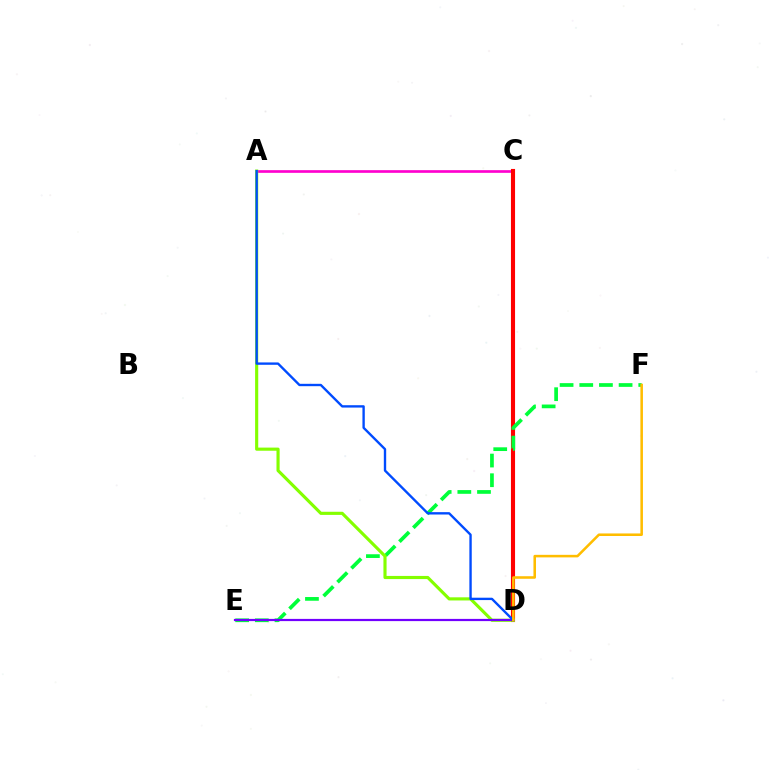{('A', 'C'): [{'color': '#ff00cf', 'line_style': 'solid', 'thickness': 1.93}], ('C', 'D'): [{'color': '#00fff6', 'line_style': 'solid', 'thickness': 2.73}, {'color': '#ff0000', 'line_style': 'solid', 'thickness': 2.96}], ('E', 'F'): [{'color': '#00ff39', 'line_style': 'dashed', 'thickness': 2.67}], ('A', 'D'): [{'color': '#84ff00', 'line_style': 'solid', 'thickness': 2.26}, {'color': '#004bff', 'line_style': 'solid', 'thickness': 1.7}], ('D', 'E'): [{'color': '#7200ff', 'line_style': 'solid', 'thickness': 1.59}], ('D', 'F'): [{'color': '#ffbd00', 'line_style': 'solid', 'thickness': 1.84}]}